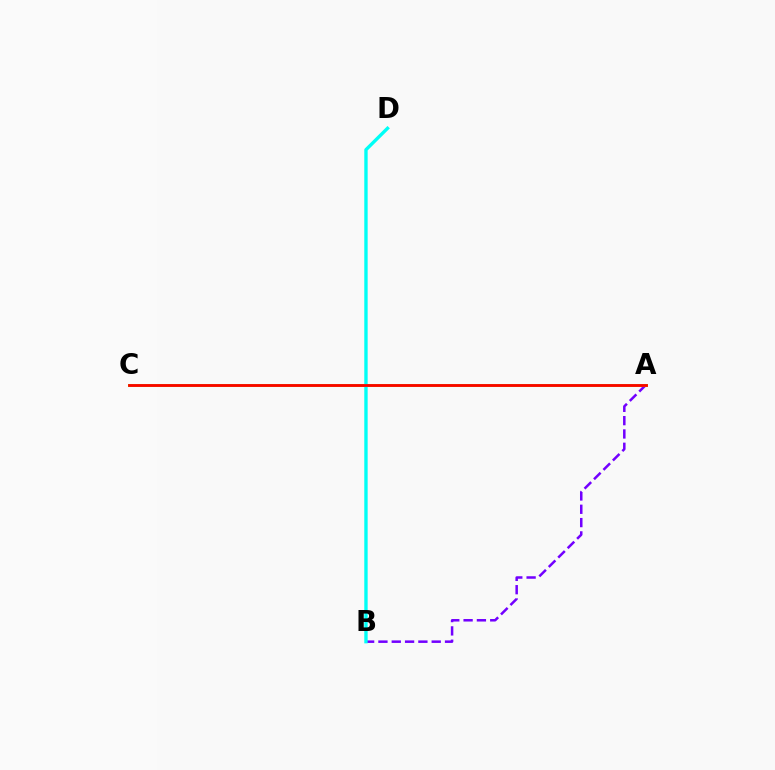{('A', 'B'): [{'color': '#7200ff', 'line_style': 'dashed', 'thickness': 1.81}], ('A', 'C'): [{'color': '#84ff00', 'line_style': 'solid', 'thickness': 2.14}, {'color': '#ff0000', 'line_style': 'solid', 'thickness': 1.99}], ('B', 'D'): [{'color': '#00fff6', 'line_style': 'solid', 'thickness': 2.42}]}